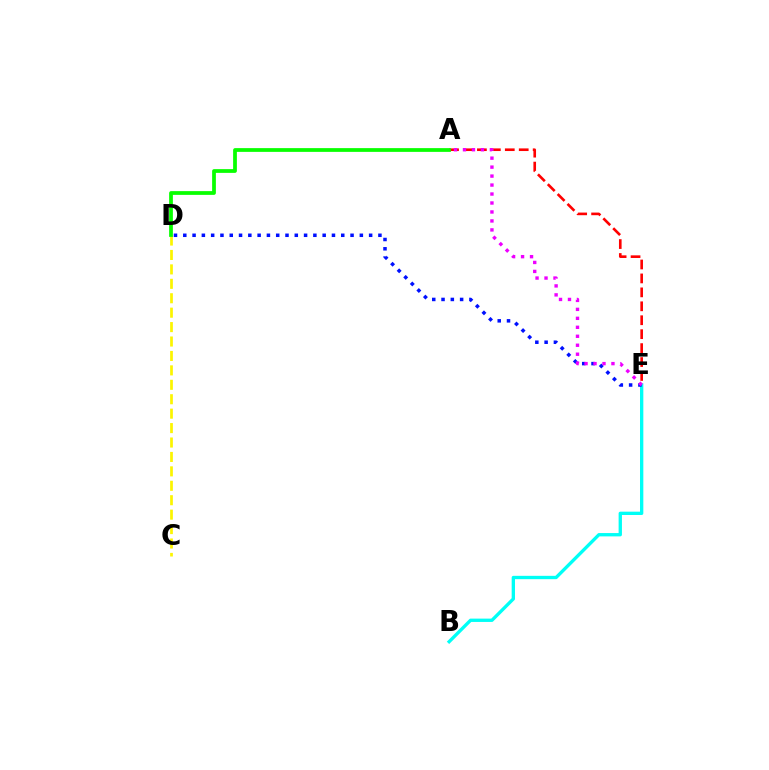{('A', 'E'): [{'color': '#ff0000', 'line_style': 'dashed', 'thickness': 1.89}, {'color': '#ee00ff', 'line_style': 'dotted', 'thickness': 2.44}], ('B', 'E'): [{'color': '#00fff6', 'line_style': 'solid', 'thickness': 2.4}], ('C', 'D'): [{'color': '#fcf500', 'line_style': 'dashed', 'thickness': 1.96}], ('D', 'E'): [{'color': '#0010ff', 'line_style': 'dotted', 'thickness': 2.52}], ('A', 'D'): [{'color': '#08ff00', 'line_style': 'solid', 'thickness': 2.7}]}